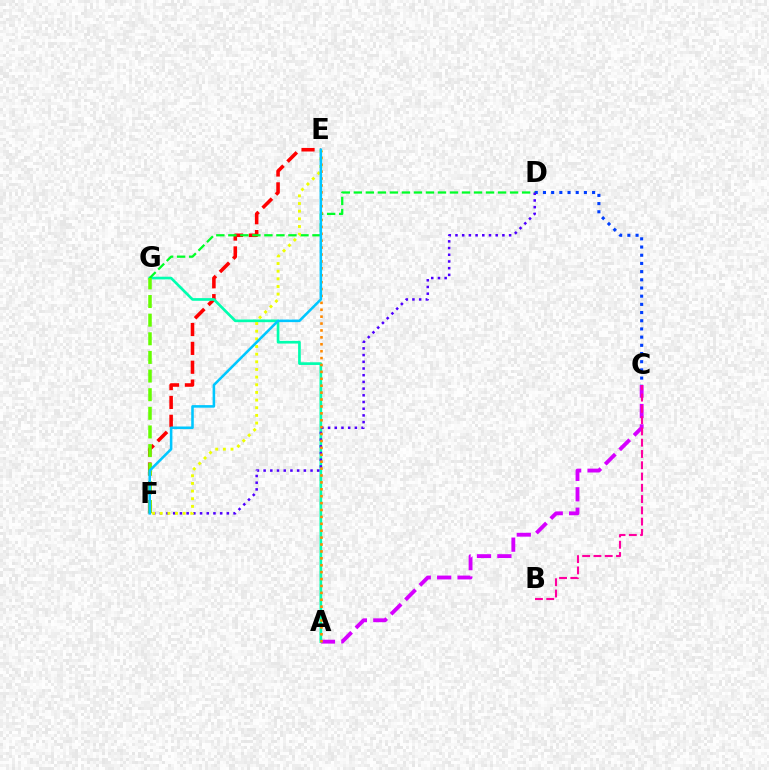{('C', 'D'): [{'color': '#003fff', 'line_style': 'dotted', 'thickness': 2.23}], ('A', 'C'): [{'color': '#d600ff', 'line_style': 'dashed', 'thickness': 2.77}], ('E', 'F'): [{'color': '#ff0000', 'line_style': 'dashed', 'thickness': 2.56}, {'color': '#eeff00', 'line_style': 'dotted', 'thickness': 2.08}, {'color': '#00c7ff', 'line_style': 'solid', 'thickness': 1.85}], ('B', 'C'): [{'color': '#ff00a0', 'line_style': 'dashed', 'thickness': 1.53}], ('A', 'G'): [{'color': '#00ffaf', 'line_style': 'solid', 'thickness': 1.93}], ('D', 'G'): [{'color': '#00ff27', 'line_style': 'dashed', 'thickness': 1.63}], ('D', 'F'): [{'color': '#4f00ff', 'line_style': 'dotted', 'thickness': 1.82}], ('A', 'E'): [{'color': '#ff8800', 'line_style': 'dotted', 'thickness': 1.88}], ('F', 'G'): [{'color': '#66ff00', 'line_style': 'dashed', 'thickness': 2.53}]}